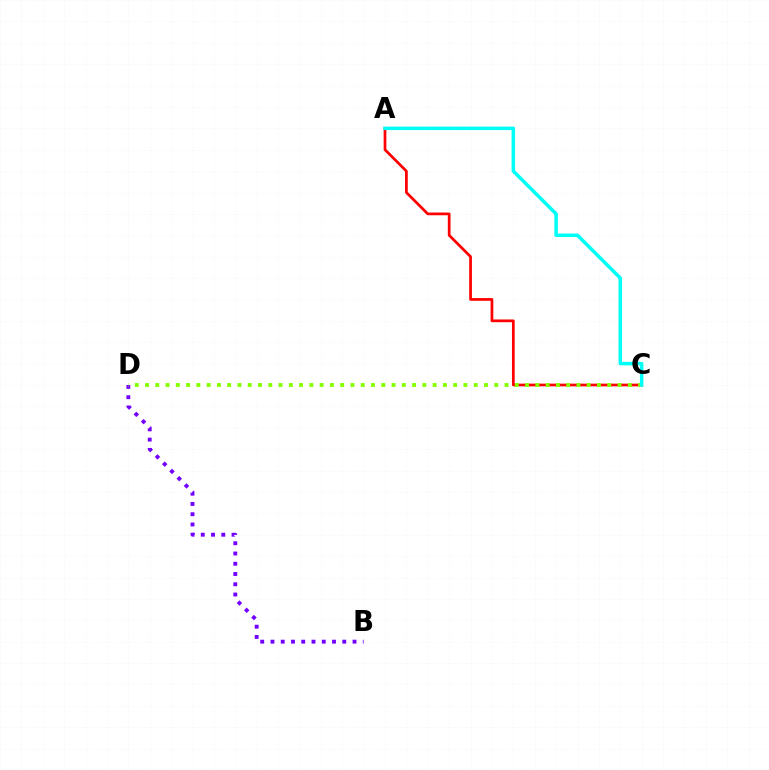{('B', 'D'): [{'color': '#7200ff', 'line_style': 'dotted', 'thickness': 2.79}], ('A', 'C'): [{'color': '#ff0000', 'line_style': 'solid', 'thickness': 1.96}, {'color': '#00fff6', 'line_style': 'solid', 'thickness': 2.52}], ('C', 'D'): [{'color': '#84ff00', 'line_style': 'dotted', 'thickness': 2.79}]}